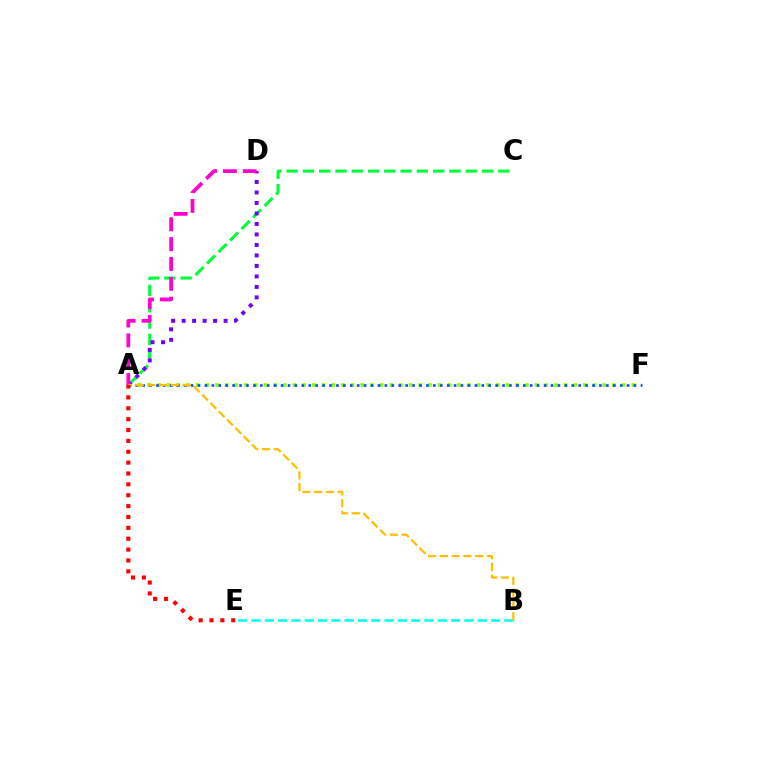{('A', 'C'): [{'color': '#00ff39', 'line_style': 'dashed', 'thickness': 2.21}], ('A', 'F'): [{'color': '#84ff00', 'line_style': 'dotted', 'thickness': 2.63}, {'color': '#004bff', 'line_style': 'dotted', 'thickness': 1.88}], ('B', 'E'): [{'color': '#00fff6', 'line_style': 'dashed', 'thickness': 1.81}], ('A', 'D'): [{'color': '#7200ff', 'line_style': 'dotted', 'thickness': 2.85}, {'color': '#ff00cf', 'line_style': 'dashed', 'thickness': 2.7}], ('A', 'B'): [{'color': '#ffbd00', 'line_style': 'dashed', 'thickness': 1.6}], ('A', 'E'): [{'color': '#ff0000', 'line_style': 'dotted', 'thickness': 2.95}]}